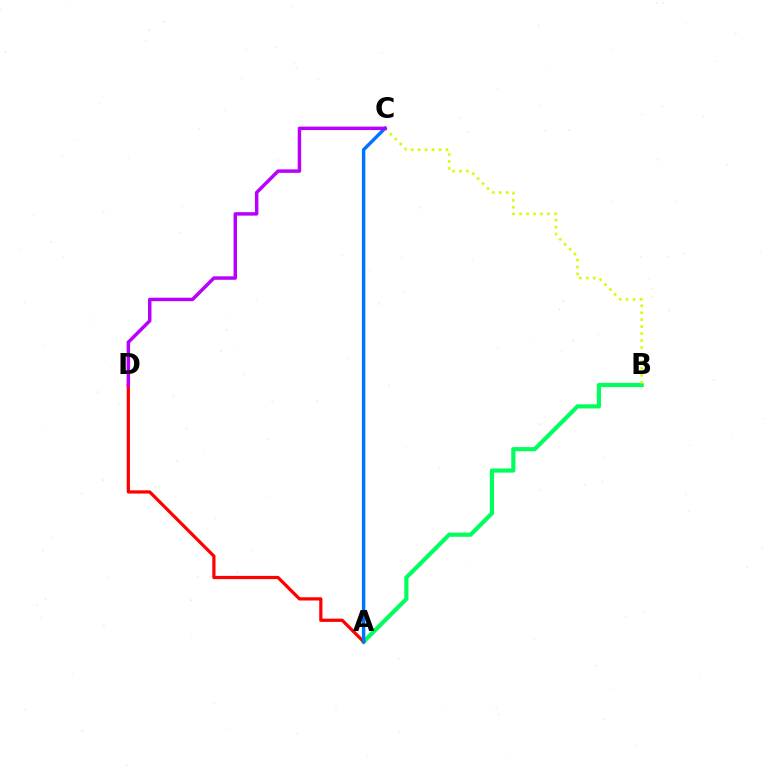{('A', 'B'): [{'color': '#00ff5c', 'line_style': 'solid', 'thickness': 2.99}], ('A', 'D'): [{'color': '#ff0000', 'line_style': 'solid', 'thickness': 2.32}], ('B', 'C'): [{'color': '#d1ff00', 'line_style': 'dotted', 'thickness': 1.89}], ('A', 'C'): [{'color': '#0074ff', 'line_style': 'solid', 'thickness': 2.47}], ('C', 'D'): [{'color': '#b900ff', 'line_style': 'solid', 'thickness': 2.49}]}